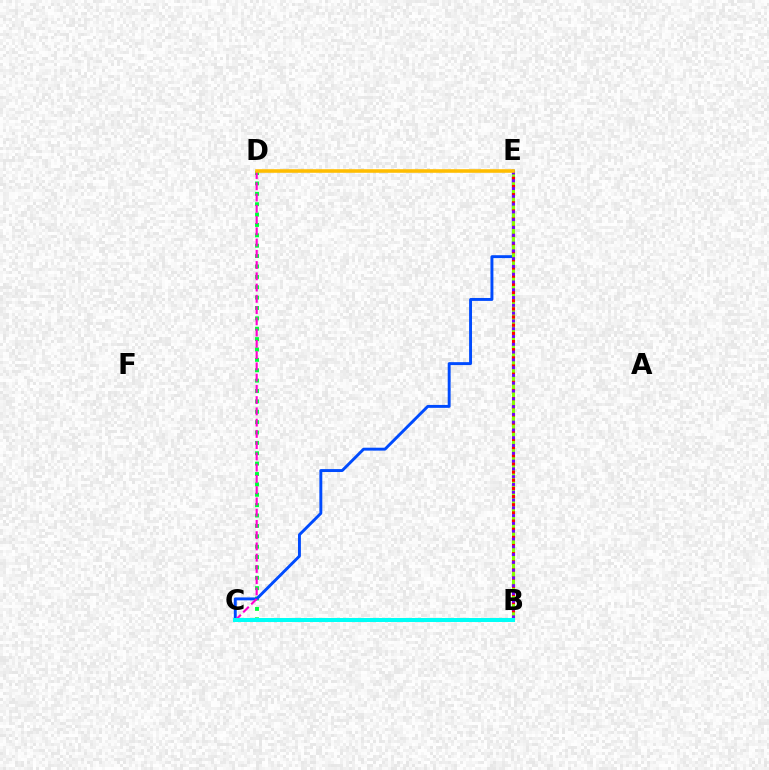{('C', 'D'): [{'color': '#00ff39', 'line_style': 'dotted', 'thickness': 2.82}, {'color': '#ff00cf', 'line_style': 'dashed', 'thickness': 1.53}], ('C', 'E'): [{'color': '#004bff', 'line_style': 'solid', 'thickness': 2.1}], ('B', 'E'): [{'color': '#84ff00', 'line_style': 'solid', 'thickness': 2.21}, {'color': '#ff0000', 'line_style': 'dotted', 'thickness': 2.22}, {'color': '#7200ff', 'line_style': 'dotted', 'thickness': 2.12}], ('B', 'C'): [{'color': '#00fff6', 'line_style': 'solid', 'thickness': 2.89}], ('D', 'E'): [{'color': '#ffbd00', 'line_style': 'solid', 'thickness': 2.58}]}